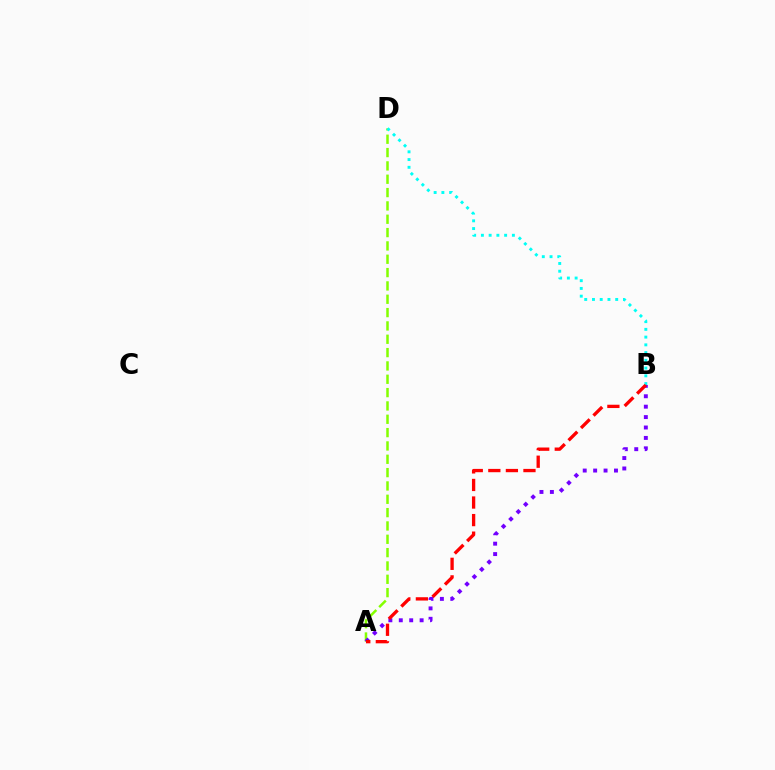{('A', 'D'): [{'color': '#84ff00', 'line_style': 'dashed', 'thickness': 1.81}], ('A', 'B'): [{'color': '#7200ff', 'line_style': 'dotted', 'thickness': 2.83}, {'color': '#ff0000', 'line_style': 'dashed', 'thickness': 2.39}], ('B', 'D'): [{'color': '#00fff6', 'line_style': 'dotted', 'thickness': 2.1}]}